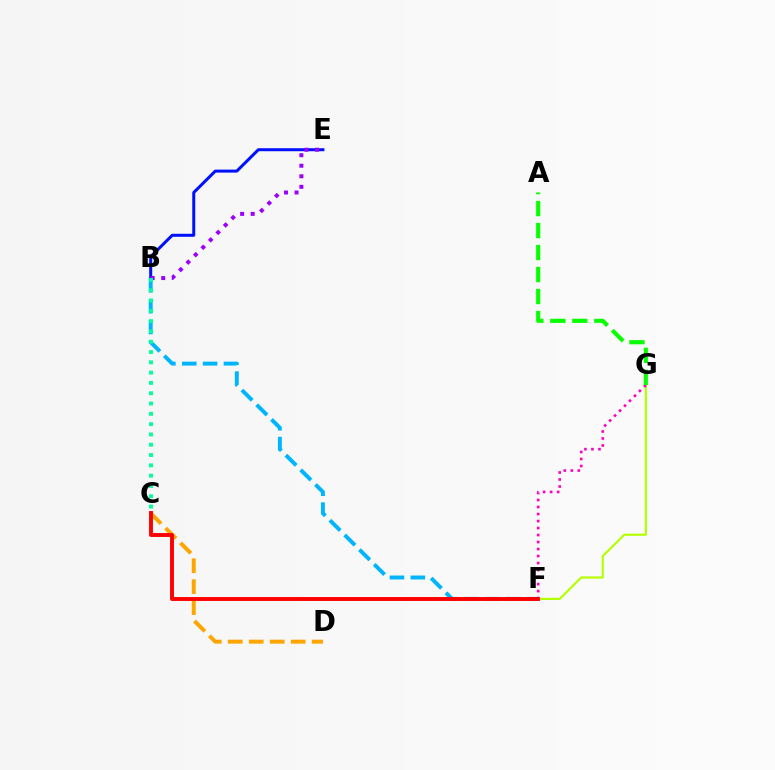{('C', 'D'): [{'color': '#ffa500', 'line_style': 'dashed', 'thickness': 2.85}], ('B', 'F'): [{'color': '#00b5ff', 'line_style': 'dashed', 'thickness': 2.83}], ('B', 'E'): [{'color': '#0010ff', 'line_style': 'solid', 'thickness': 2.16}, {'color': '#9b00ff', 'line_style': 'dotted', 'thickness': 2.86}], ('B', 'C'): [{'color': '#00ff9d', 'line_style': 'dotted', 'thickness': 2.8}], ('F', 'G'): [{'color': '#b3ff00', 'line_style': 'solid', 'thickness': 1.55}, {'color': '#ff00bd', 'line_style': 'dotted', 'thickness': 1.9}], ('C', 'F'): [{'color': '#ff0000', 'line_style': 'solid', 'thickness': 2.81}], ('A', 'G'): [{'color': '#08ff00', 'line_style': 'dashed', 'thickness': 2.99}]}